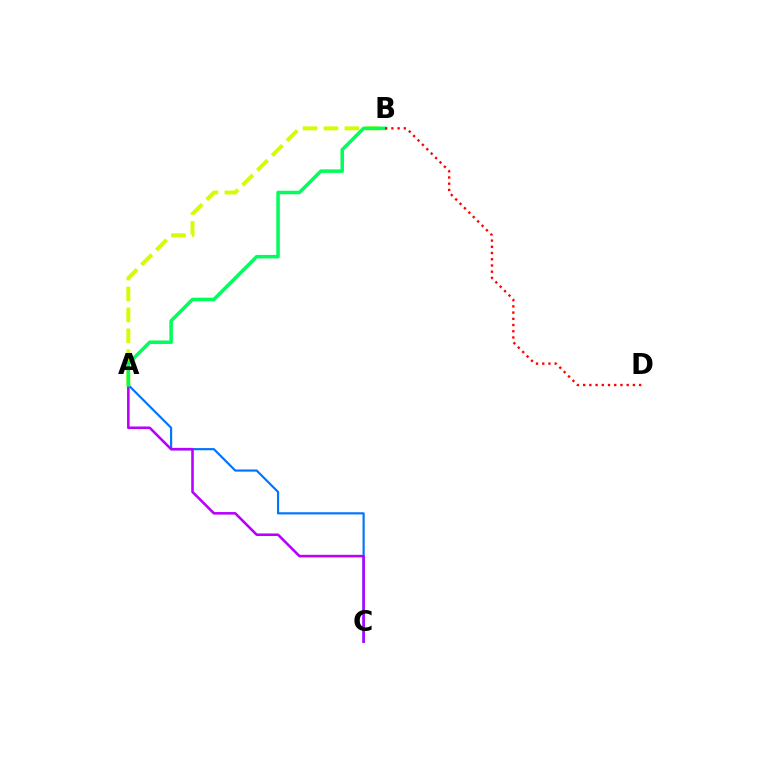{('A', 'C'): [{'color': '#0074ff', 'line_style': 'solid', 'thickness': 1.56}, {'color': '#b900ff', 'line_style': 'solid', 'thickness': 1.86}], ('A', 'B'): [{'color': '#d1ff00', 'line_style': 'dashed', 'thickness': 2.84}, {'color': '#00ff5c', 'line_style': 'solid', 'thickness': 2.53}], ('B', 'D'): [{'color': '#ff0000', 'line_style': 'dotted', 'thickness': 1.69}]}